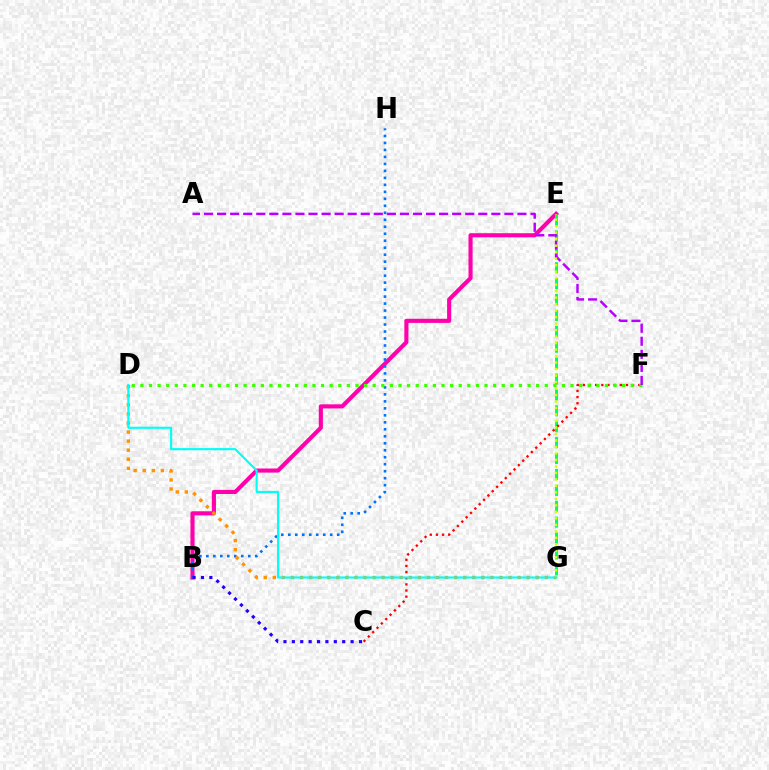{('B', 'E'): [{'color': '#ff00ac', 'line_style': 'solid', 'thickness': 2.97}], ('E', 'G'): [{'color': '#00ff5c', 'line_style': 'dashed', 'thickness': 2.16}, {'color': '#d1ff00', 'line_style': 'dotted', 'thickness': 1.76}], ('C', 'F'): [{'color': '#ff0000', 'line_style': 'dotted', 'thickness': 1.67}], ('B', 'H'): [{'color': '#0074ff', 'line_style': 'dotted', 'thickness': 1.9}], ('D', 'F'): [{'color': '#3dff00', 'line_style': 'dotted', 'thickness': 2.34}], ('A', 'F'): [{'color': '#b900ff', 'line_style': 'dashed', 'thickness': 1.77}], ('B', 'C'): [{'color': '#2500ff', 'line_style': 'dotted', 'thickness': 2.28}], ('D', 'G'): [{'color': '#ff9400', 'line_style': 'dotted', 'thickness': 2.46}, {'color': '#00fff6', 'line_style': 'solid', 'thickness': 1.53}]}